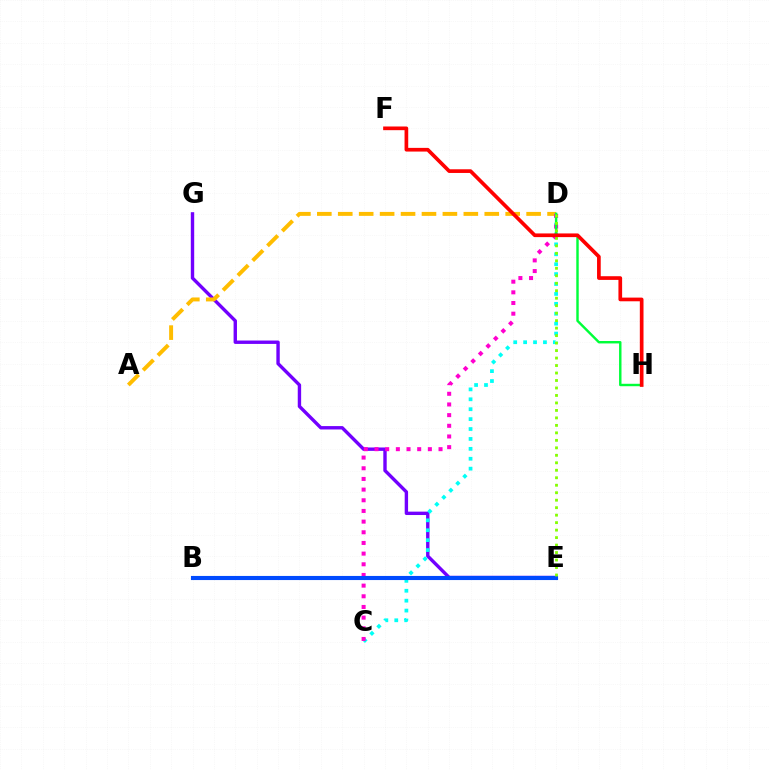{('E', 'G'): [{'color': '#7200ff', 'line_style': 'solid', 'thickness': 2.44}], ('A', 'D'): [{'color': '#ffbd00', 'line_style': 'dashed', 'thickness': 2.84}], ('C', 'D'): [{'color': '#00fff6', 'line_style': 'dotted', 'thickness': 2.69}, {'color': '#ff00cf', 'line_style': 'dotted', 'thickness': 2.9}], ('D', 'H'): [{'color': '#00ff39', 'line_style': 'solid', 'thickness': 1.75}], ('B', 'E'): [{'color': '#004bff', 'line_style': 'solid', 'thickness': 2.96}], ('D', 'E'): [{'color': '#84ff00', 'line_style': 'dotted', 'thickness': 2.03}], ('F', 'H'): [{'color': '#ff0000', 'line_style': 'solid', 'thickness': 2.65}]}